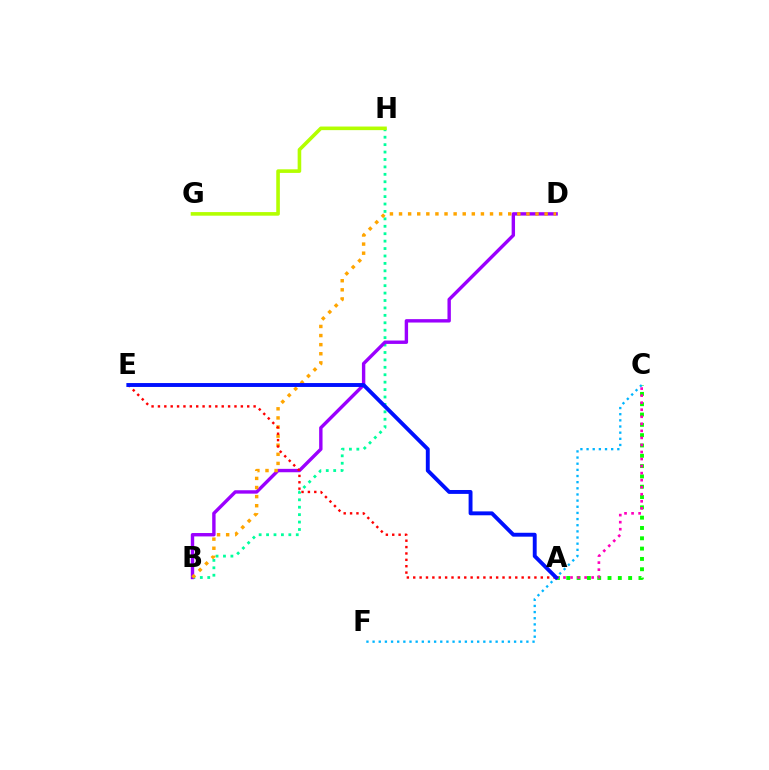{('A', 'C'): [{'color': '#08ff00', 'line_style': 'dotted', 'thickness': 2.8}, {'color': '#ff00bd', 'line_style': 'dotted', 'thickness': 1.91}], ('B', 'H'): [{'color': '#00ff9d', 'line_style': 'dotted', 'thickness': 2.02}], ('B', 'D'): [{'color': '#9b00ff', 'line_style': 'solid', 'thickness': 2.45}, {'color': '#ffa500', 'line_style': 'dotted', 'thickness': 2.47}], ('A', 'E'): [{'color': '#ff0000', 'line_style': 'dotted', 'thickness': 1.73}, {'color': '#0010ff', 'line_style': 'solid', 'thickness': 2.8}], ('C', 'F'): [{'color': '#00b5ff', 'line_style': 'dotted', 'thickness': 1.67}], ('G', 'H'): [{'color': '#b3ff00', 'line_style': 'solid', 'thickness': 2.59}]}